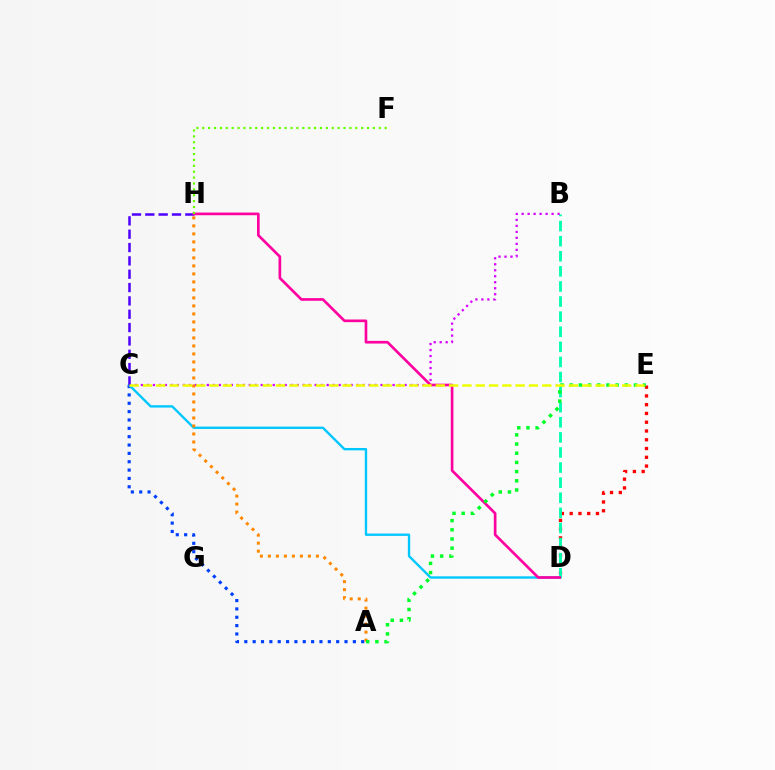{('D', 'E'): [{'color': '#ff0000', 'line_style': 'dotted', 'thickness': 2.38}], ('B', 'D'): [{'color': '#00ffaf', 'line_style': 'dashed', 'thickness': 2.05}], ('B', 'C'): [{'color': '#d600ff', 'line_style': 'dotted', 'thickness': 1.63}], ('A', 'C'): [{'color': '#003fff', 'line_style': 'dotted', 'thickness': 2.27}], ('C', 'D'): [{'color': '#00c7ff', 'line_style': 'solid', 'thickness': 1.7}], ('C', 'H'): [{'color': '#4f00ff', 'line_style': 'dashed', 'thickness': 1.81}], ('A', 'H'): [{'color': '#ff8800', 'line_style': 'dotted', 'thickness': 2.17}], ('D', 'H'): [{'color': '#ff00a0', 'line_style': 'solid', 'thickness': 1.92}], ('A', 'E'): [{'color': '#00ff27', 'line_style': 'dotted', 'thickness': 2.5}], ('C', 'E'): [{'color': '#eeff00', 'line_style': 'dashed', 'thickness': 1.81}], ('F', 'H'): [{'color': '#66ff00', 'line_style': 'dotted', 'thickness': 1.6}]}